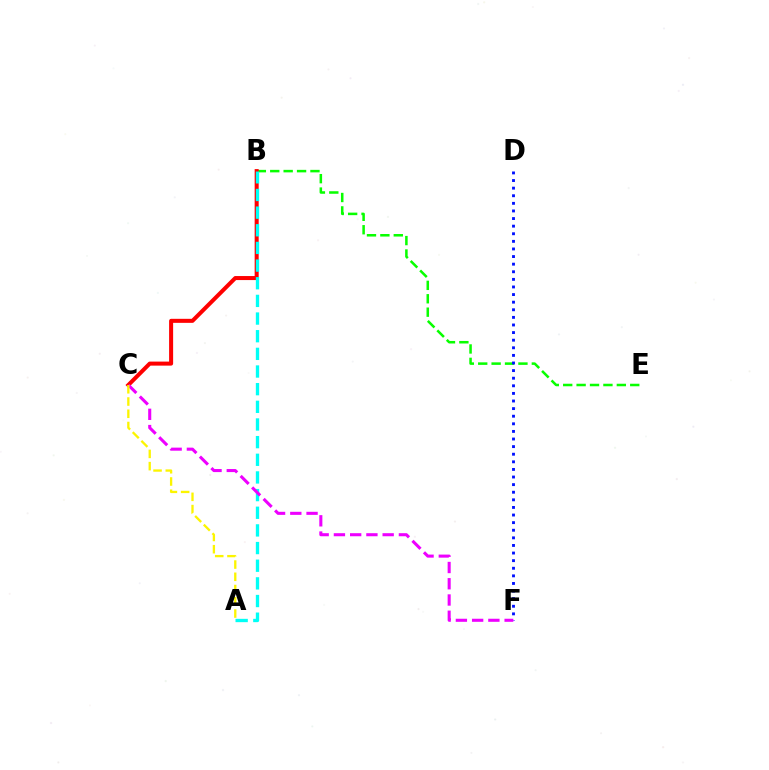{('B', 'E'): [{'color': '#08ff00', 'line_style': 'dashed', 'thickness': 1.82}], ('B', 'C'): [{'color': '#ff0000', 'line_style': 'solid', 'thickness': 2.9}], ('A', 'B'): [{'color': '#00fff6', 'line_style': 'dashed', 'thickness': 2.4}], ('D', 'F'): [{'color': '#0010ff', 'line_style': 'dotted', 'thickness': 2.07}], ('C', 'F'): [{'color': '#ee00ff', 'line_style': 'dashed', 'thickness': 2.21}], ('A', 'C'): [{'color': '#fcf500', 'line_style': 'dashed', 'thickness': 1.66}]}